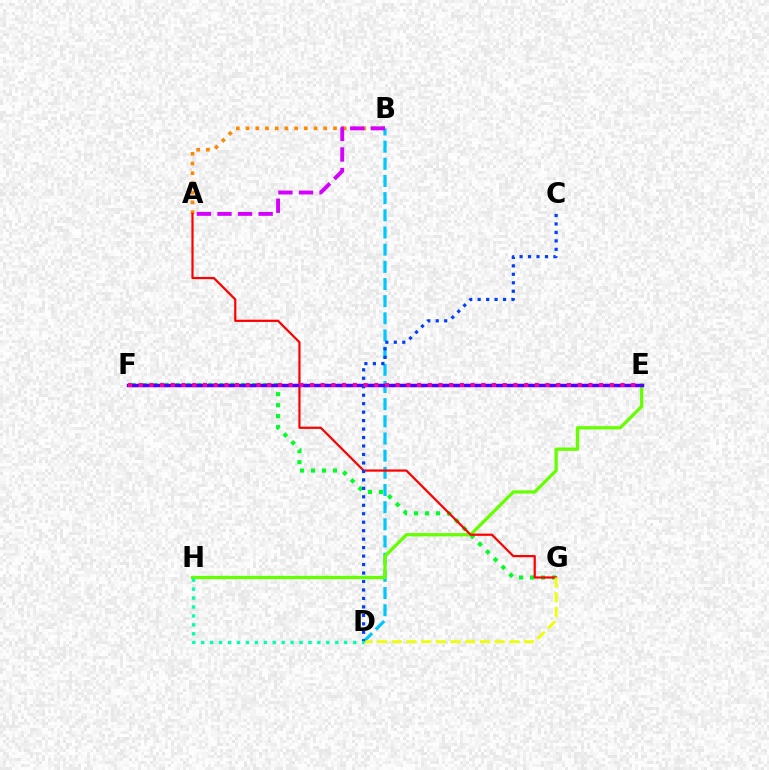{('A', 'B'): [{'color': '#ff8800', 'line_style': 'dotted', 'thickness': 2.64}, {'color': '#d600ff', 'line_style': 'dashed', 'thickness': 2.8}], ('F', 'G'): [{'color': '#00ff27', 'line_style': 'dotted', 'thickness': 2.98}], ('B', 'D'): [{'color': '#00c7ff', 'line_style': 'dashed', 'thickness': 2.33}], ('E', 'H'): [{'color': '#66ff00', 'line_style': 'solid', 'thickness': 2.35}], ('A', 'G'): [{'color': '#ff0000', 'line_style': 'solid', 'thickness': 1.59}], ('D', 'G'): [{'color': '#eeff00', 'line_style': 'dashed', 'thickness': 2.0}], ('E', 'F'): [{'color': '#4f00ff', 'line_style': 'solid', 'thickness': 2.5}, {'color': '#ff00a0', 'line_style': 'dotted', 'thickness': 2.91}], ('C', 'D'): [{'color': '#003fff', 'line_style': 'dotted', 'thickness': 2.3}], ('D', 'H'): [{'color': '#00ffaf', 'line_style': 'dotted', 'thickness': 2.43}]}